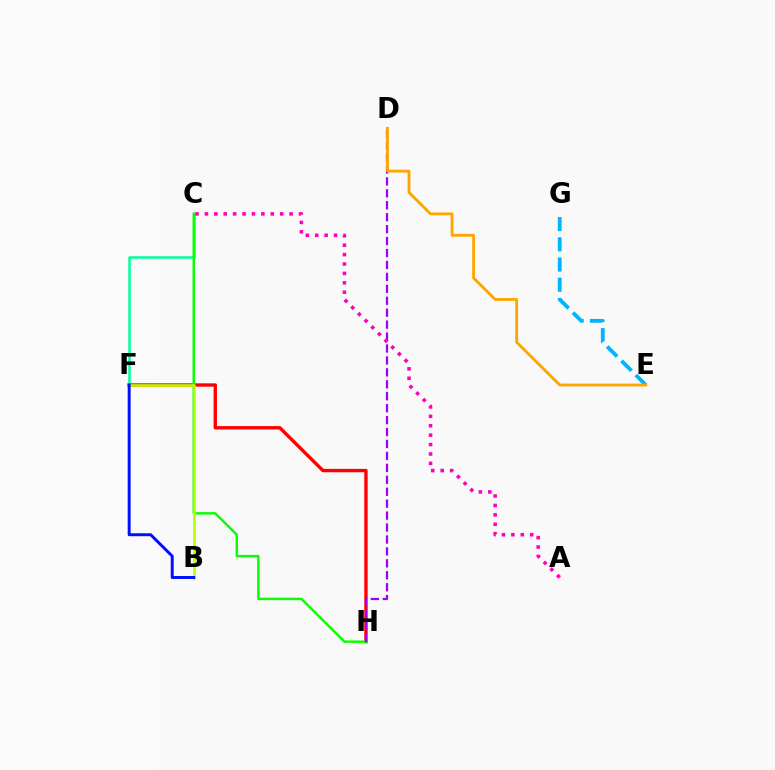{('F', 'H'): [{'color': '#ff0000', 'line_style': 'solid', 'thickness': 2.42}], ('C', 'F'): [{'color': '#00ff9d', 'line_style': 'solid', 'thickness': 1.8}], ('E', 'G'): [{'color': '#00b5ff', 'line_style': 'dashed', 'thickness': 2.75}], ('C', 'H'): [{'color': '#08ff00', 'line_style': 'solid', 'thickness': 1.75}], ('D', 'H'): [{'color': '#9b00ff', 'line_style': 'dashed', 'thickness': 1.62}], ('D', 'E'): [{'color': '#ffa500', 'line_style': 'solid', 'thickness': 2.04}], ('B', 'F'): [{'color': '#b3ff00', 'line_style': 'solid', 'thickness': 1.88}, {'color': '#0010ff', 'line_style': 'solid', 'thickness': 2.13}], ('A', 'C'): [{'color': '#ff00bd', 'line_style': 'dotted', 'thickness': 2.56}]}